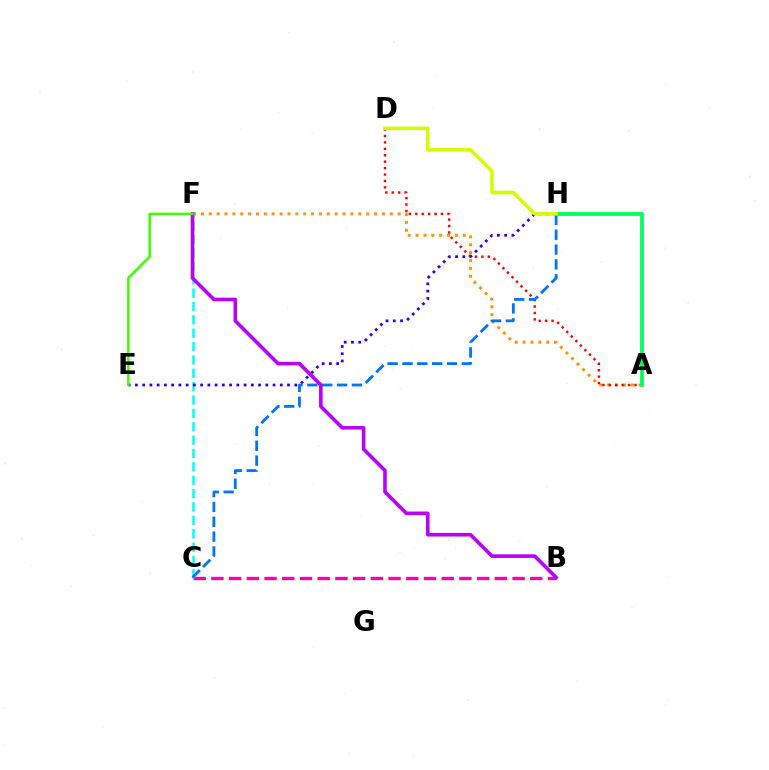{('A', 'F'): [{'color': '#ff9400', 'line_style': 'dotted', 'thickness': 2.14}], ('A', 'D'): [{'color': '#ff0000', 'line_style': 'dotted', 'thickness': 1.75}], ('B', 'C'): [{'color': '#ff00ac', 'line_style': 'dashed', 'thickness': 2.41}], ('C', 'F'): [{'color': '#00fff6', 'line_style': 'dashed', 'thickness': 1.82}], ('E', 'H'): [{'color': '#2500ff', 'line_style': 'dotted', 'thickness': 1.97}], ('A', 'H'): [{'color': '#00ff5c', 'line_style': 'solid', 'thickness': 2.7}], ('C', 'H'): [{'color': '#0074ff', 'line_style': 'dashed', 'thickness': 2.02}], ('B', 'F'): [{'color': '#b900ff', 'line_style': 'solid', 'thickness': 2.59}], ('E', 'F'): [{'color': '#3dff00', 'line_style': 'solid', 'thickness': 1.81}], ('D', 'H'): [{'color': '#d1ff00', 'line_style': 'solid', 'thickness': 2.58}]}